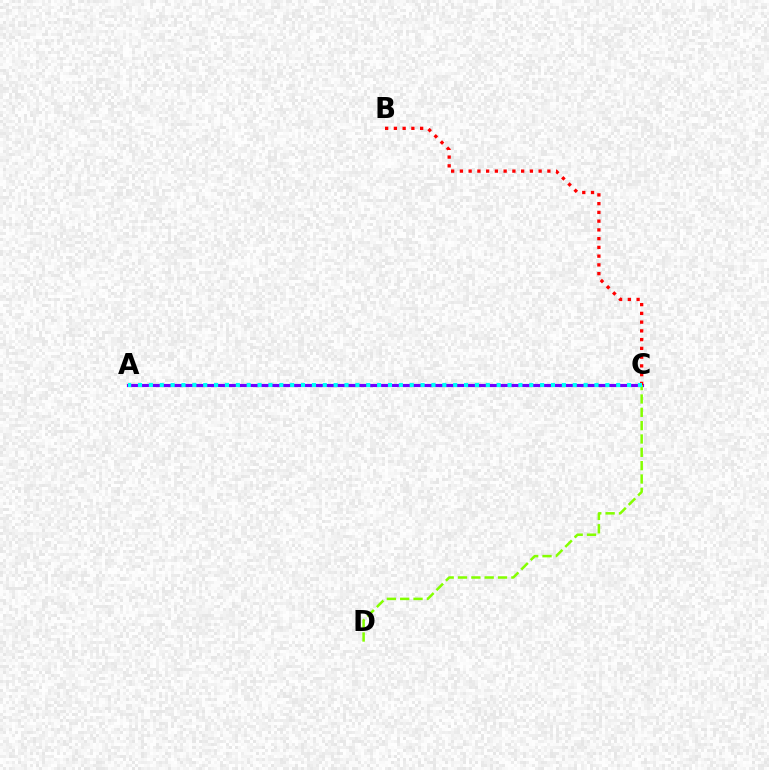{('A', 'C'): [{'color': '#7200ff', 'line_style': 'solid', 'thickness': 2.26}, {'color': '#00fff6', 'line_style': 'dotted', 'thickness': 2.95}], ('C', 'D'): [{'color': '#84ff00', 'line_style': 'dashed', 'thickness': 1.81}], ('B', 'C'): [{'color': '#ff0000', 'line_style': 'dotted', 'thickness': 2.38}]}